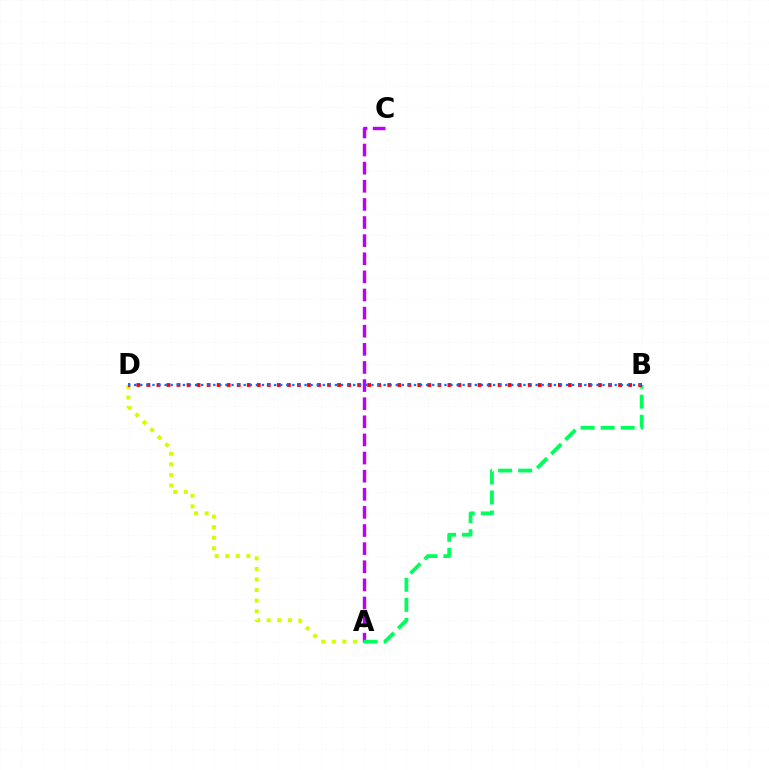{('A', 'C'): [{'color': '#b900ff', 'line_style': 'dashed', 'thickness': 2.46}], ('A', 'B'): [{'color': '#00ff5c', 'line_style': 'dashed', 'thickness': 2.72}], ('A', 'D'): [{'color': '#d1ff00', 'line_style': 'dotted', 'thickness': 2.87}], ('B', 'D'): [{'color': '#ff0000', 'line_style': 'dotted', 'thickness': 2.73}, {'color': '#0074ff', 'line_style': 'dotted', 'thickness': 1.65}]}